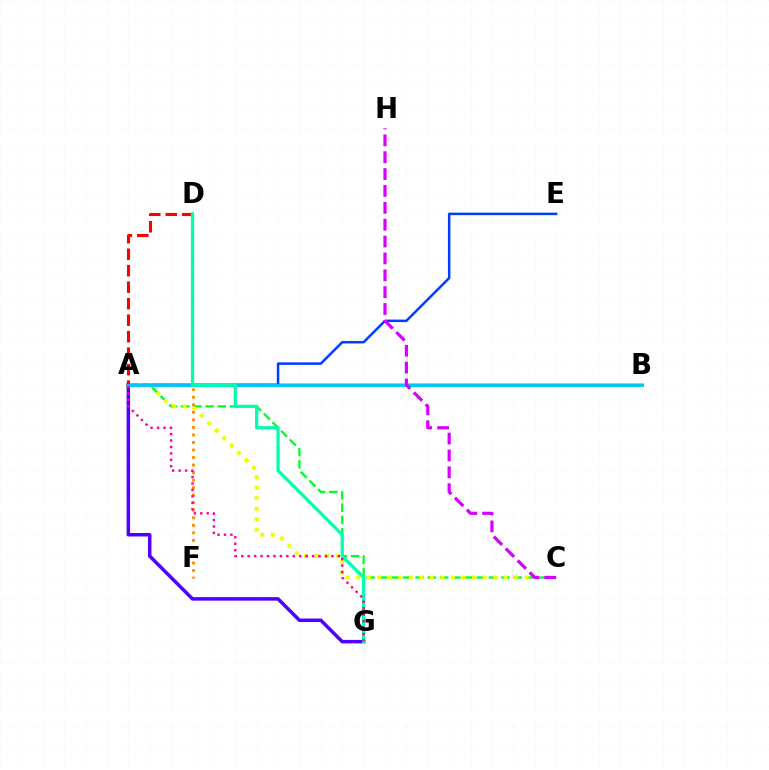{('A', 'D'): [{'color': '#ff0000', 'line_style': 'dashed', 'thickness': 2.24}], ('A', 'B'): [{'color': '#66ff00', 'line_style': 'solid', 'thickness': 2.64}, {'color': '#00c7ff', 'line_style': 'solid', 'thickness': 2.08}], ('A', 'C'): [{'color': '#00ff27', 'line_style': 'dashed', 'thickness': 1.67}, {'color': '#eeff00', 'line_style': 'dotted', 'thickness': 2.86}], ('A', 'E'): [{'color': '#003fff', 'line_style': 'solid', 'thickness': 1.8}], ('A', 'F'): [{'color': '#ff8800', 'line_style': 'dotted', 'thickness': 2.05}], ('A', 'G'): [{'color': '#4f00ff', 'line_style': 'solid', 'thickness': 2.52}, {'color': '#ff00a0', 'line_style': 'dotted', 'thickness': 1.75}], ('D', 'G'): [{'color': '#00ffaf', 'line_style': 'solid', 'thickness': 2.36}], ('C', 'H'): [{'color': '#d600ff', 'line_style': 'dashed', 'thickness': 2.29}]}